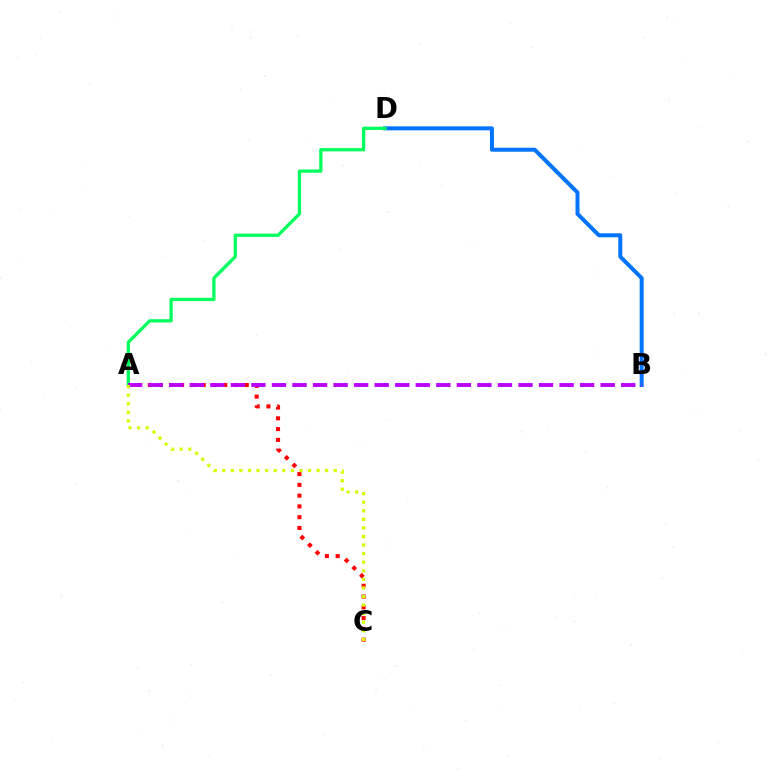{('B', 'D'): [{'color': '#0074ff', 'line_style': 'solid', 'thickness': 2.86}], ('A', 'D'): [{'color': '#00ff5c', 'line_style': 'solid', 'thickness': 2.34}], ('A', 'C'): [{'color': '#ff0000', 'line_style': 'dotted', 'thickness': 2.93}, {'color': '#d1ff00', 'line_style': 'dotted', 'thickness': 2.33}], ('A', 'B'): [{'color': '#b900ff', 'line_style': 'dashed', 'thickness': 2.79}]}